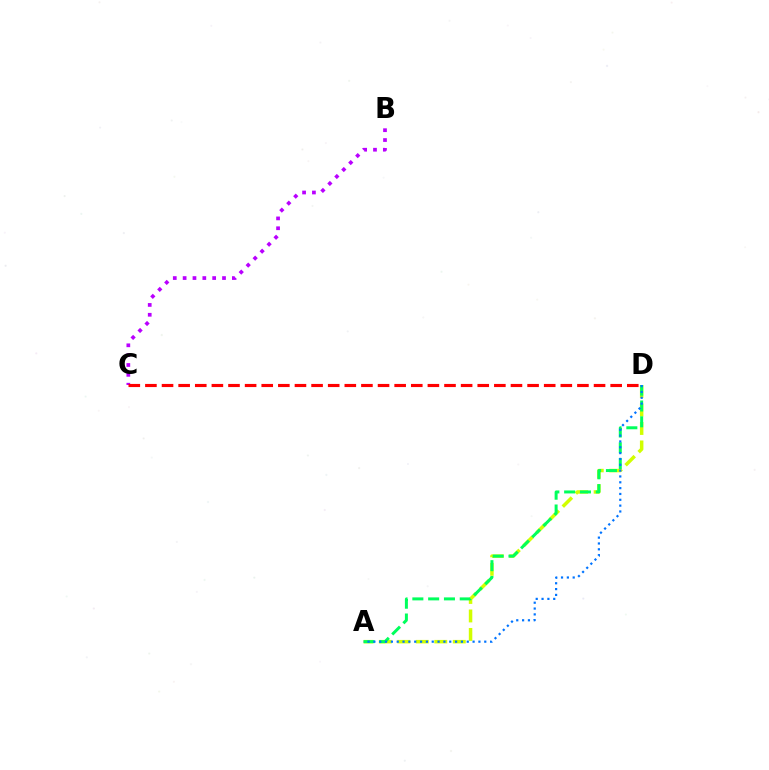{('A', 'D'): [{'color': '#d1ff00', 'line_style': 'dashed', 'thickness': 2.51}, {'color': '#00ff5c', 'line_style': 'dashed', 'thickness': 2.15}, {'color': '#0074ff', 'line_style': 'dotted', 'thickness': 1.59}], ('B', 'C'): [{'color': '#b900ff', 'line_style': 'dotted', 'thickness': 2.68}], ('C', 'D'): [{'color': '#ff0000', 'line_style': 'dashed', 'thickness': 2.26}]}